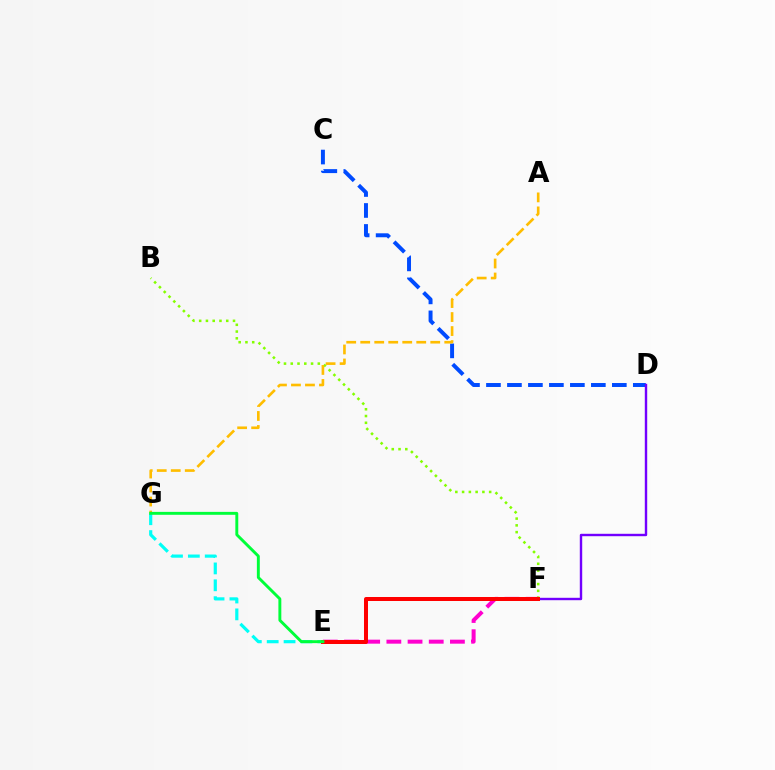{('C', 'D'): [{'color': '#004bff', 'line_style': 'dashed', 'thickness': 2.85}], ('E', 'G'): [{'color': '#00fff6', 'line_style': 'dashed', 'thickness': 2.29}, {'color': '#00ff39', 'line_style': 'solid', 'thickness': 2.1}], ('B', 'F'): [{'color': '#84ff00', 'line_style': 'dotted', 'thickness': 1.84}], ('D', 'F'): [{'color': '#7200ff', 'line_style': 'solid', 'thickness': 1.73}], ('E', 'F'): [{'color': '#ff00cf', 'line_style': 'dashed', 'thickness': 2.88}, {'color': '#ff0000', 'line_style': 'solid', 'thickness': 2.88}], ('A', 'G'): [{'color': '#ffbd00', 'line_style': 'dashed', 'thickness': 1.9}]}